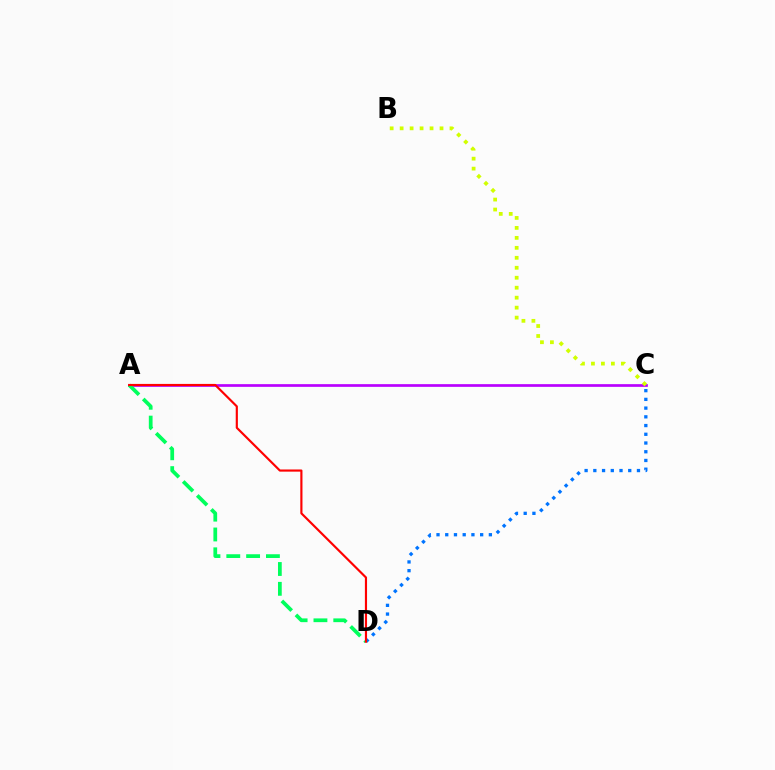{('A', 'C'): [{'color': '#b900ff', 'line_style': 'solid', 'thickness': 1.95}], ('C', 'D'): [{'color': '#0074ff', 'line_style': 'dotted', 'thickness': 2.37}], ('A', 'D'): [{'color': '#00ff5c', 'line_style': 'dashed', 'thickness': 2.69}, {'color': '#ff0000', 'line_style': 'solid', 'thickness': 1.56}], ('B', 'C'): [{'color': '#d1ff00', 'line_style': 'dotted', 'thickness': 2.71}]}